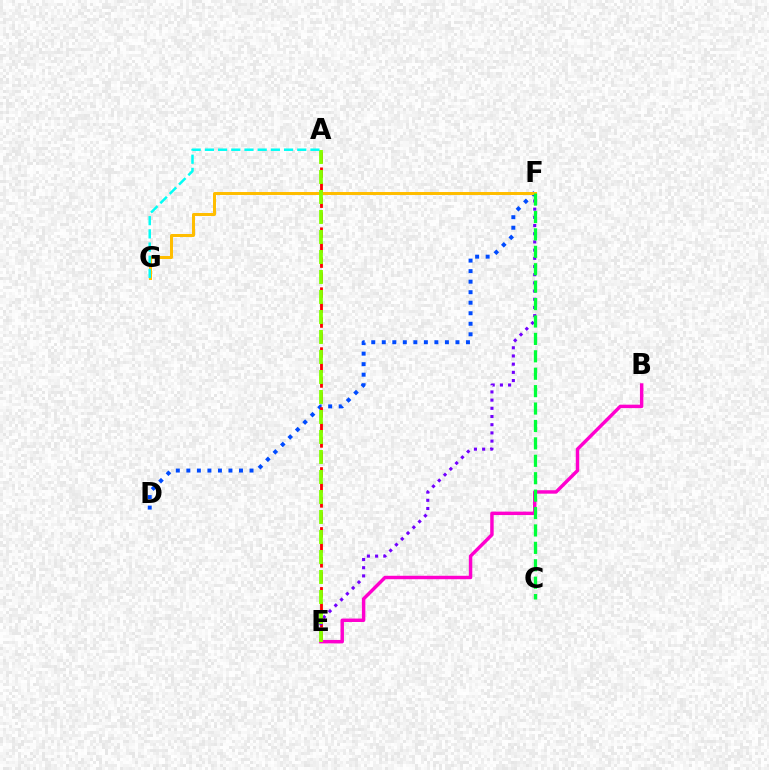{('D', 'F'): [{'color': '#004bff', 'line_style': 'dotted', 'thickness': 2.86}], ('A', 'E'): [{'color': '#ff0000', 'line_style': 'dashed', 'thickness': 2.04}, {'color': '#84ff00', 'line_style': 'dashed', 'thickness': 2.72}], ('E', 'F'): [{'color': '#7200ff', 'line_style': 'dotted', 'thickness': 2.23}], ('B', 'E'): [{'color': '#ff00cf', 'line_style': 'solid', 'thickness': 2.48}], ('F', 'G'): [{'color': '#ffbd00', 'line_style': 'solid', 'thickness': 2.15}], ('A', 'G'): [{'color': '#00fff6', 'line_style': 'dashed', 'thickness': 1.79}], ('C', 'F'): [{'color': '#00ff39', 'line_style': 'dashed', 'thickness': 2.37}]}